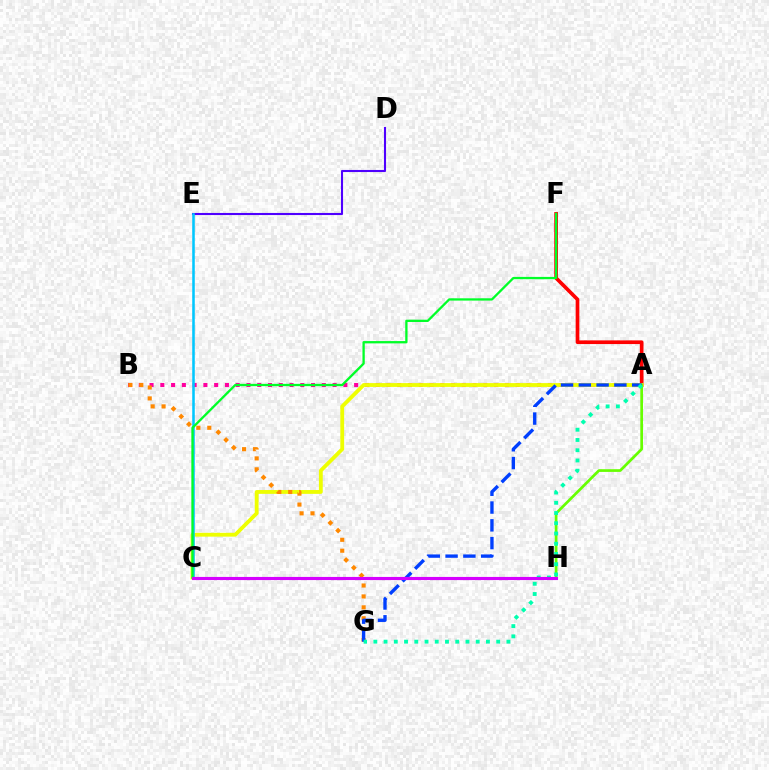{('A', 'B'): [{'color': '#ff00a0', 'line_style': 'dotted', 'thickness': 2.93}], ('A', 'F'): [{'color': '#ff0000', 'line_style': 'solid', 'thickness': 2.65}], ('A', 'C'): [{'color': '#eeff00', 'line_style': 'solid', 'thickness': 2.75}], ('B', 'G'): [{'color': '#ff8800', 'line_style': 'dotted', 'thickness': 2.97}], ('D', 'E'): [{'color': '#4f00ff', 'line_style': 'solid', 'thickness': 1.51}], ('A', 'H'): [{'color': '#66ff00', 'line_style': 'solid', 'thickness': 1.95}], ('A', 'G'): [{'color': '#003fff', 'line_style': 'dashed', 'thickness': 2.42}, {'color': '#00ffaf', 'line_style': 'dotted', 'thickness': 2.78}], ('C', 'E'): [{'color': '#00c7ff', 'line_style': 'solid', 'thickness': 1.83}], ('C', 'F'): [{'color': '#00ff27', 'line_style': 'solid', 'thickness': 1.66}], ('C', 'H'): [{'color': '#d600ff', 'line_style': 'solid', 'thickness': 2.25}]}